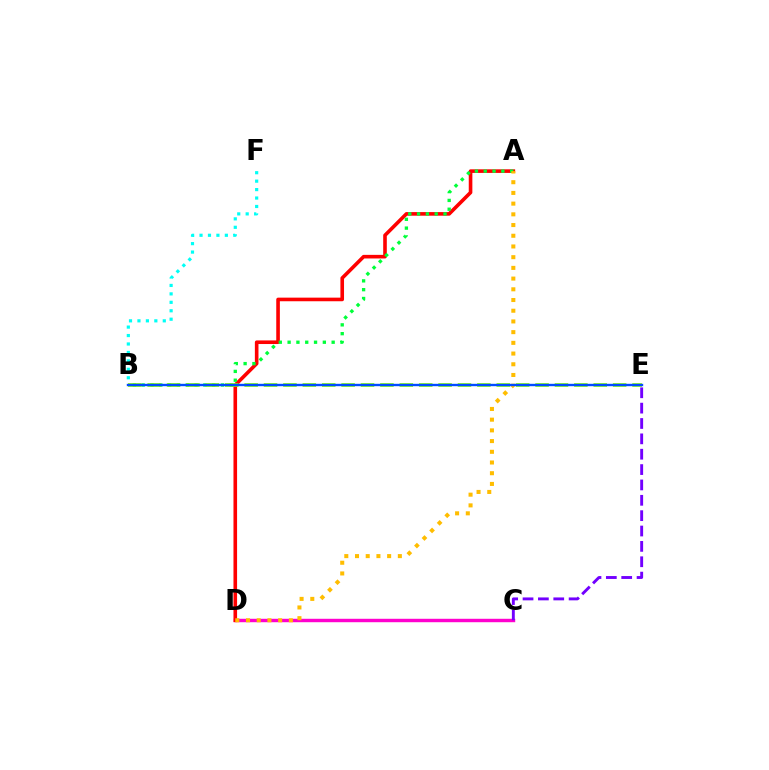{('C', 'D'): [{'color': '#ff00cf', 'line_style': 'solid', 'thickness': 2.47}], ('B', 'F'): [{'color': '#00fff6', 'line_style': 'dotted', 'thickness': 2.29}], ('A', 'D'): [{'color': '#ff0000', 'line_style': 'solid', 'thickness': 2.6}, {'color': '#ffbd00', 'line_style': 'dotted', 'thickness': 2.91}], ('C', 'E'): [{'color': '#7200ff', 'line_style': 'dashed', 'thickness': 2.09}], ('A', 'B'): [{'color': '#00ff39', 'line_style': 'dotted', 'thickness': 2.39}], ('B', 'E'): [{'color': '#84ff00', 'line_style': 'dashed', 'thickness': 2.63}, {'color': '#004bff', 'line_style': 'solid', 'thickness': 1.72}]}